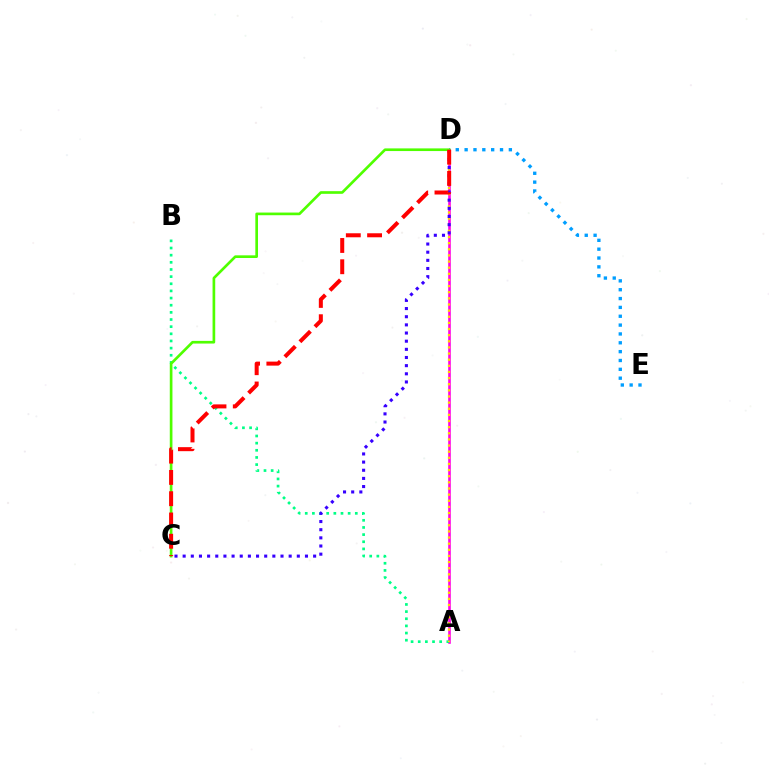{('A', 'D'): [{'color': '#ff00ed', 'line_style': 'solid', 'thickness': 1.89}, {'color': '#ffd500', 'line_style': 'dotted', 'thickness': 1.67}], ('A', 'B'): [{'color': '#00ff86', 'line_style': 'dotted', 'thickness': 1.94}], ('D', 'E'): [{'color': '#009eff', 'line_style': 'dotted', 'thickness': 2.4}], ('C', 'D'): [{'color': '#3700ff', 'line_style': 'dotted', 'thickness': 2.22}, {'color': '#4fff00', 'line_style': 'solid', 'thickness': 1.92}, {'color': '#ff0000', 'line_style': 'dashed', 'thickness': 2.89}]}